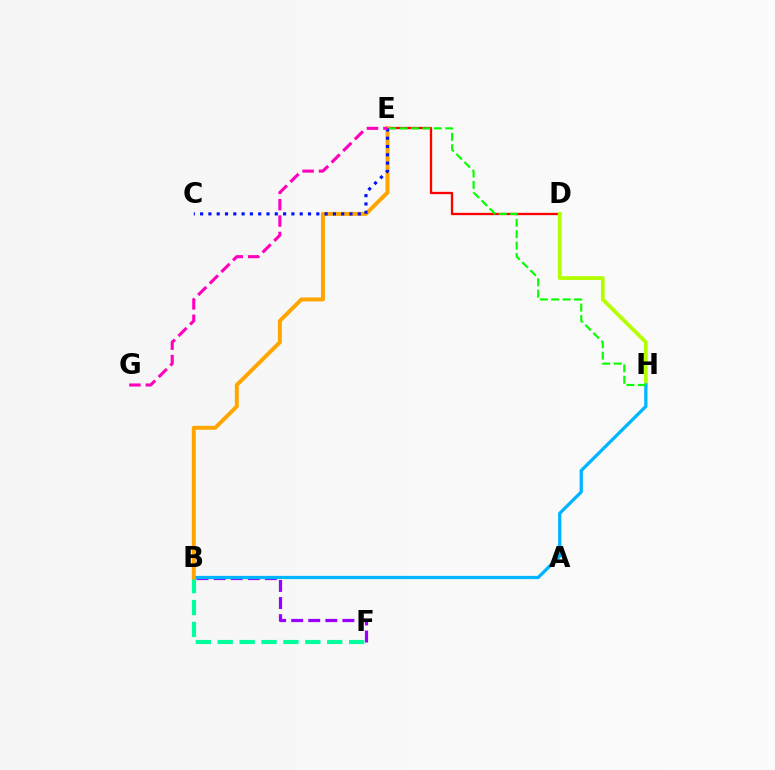{('D', 'E'): [{'color': '#ff0000', 'line_style': 'solid', 'thickness': 1.66}], ('D', 'H'): [{'color': '#b3ff00', 'line_style': 'solid', 'thickness': 2.72}], ('B', 'F'): [{'color': '#00ff9d', 'line_style': 'dashed', 'thickness': 2.97}, {'color': '#9b00ff', 'line_style': 'dashed', 'thickness': 2.32}], ('B', 'H'): [{'color': '#00b5ff', 'line_style': 'solid', 'thickness': 2.35}], ('E', 'H'): [{'color': '#08ff00', 'line_style': 'dashed', 'thickness': 1.55}], ('B', 'E'): [{'color': '#ffa500', 'line_style': 'solid', 'thickness': 2.85}], ('C', 'E'): [{'color': '#0010ff', 'line_style': 'dotted', 'thickness': 2.26}], ('E', 'G'): [{'color': '#ff00bd', 'line_style': 'dashed', 'thickness': 2.23}]}